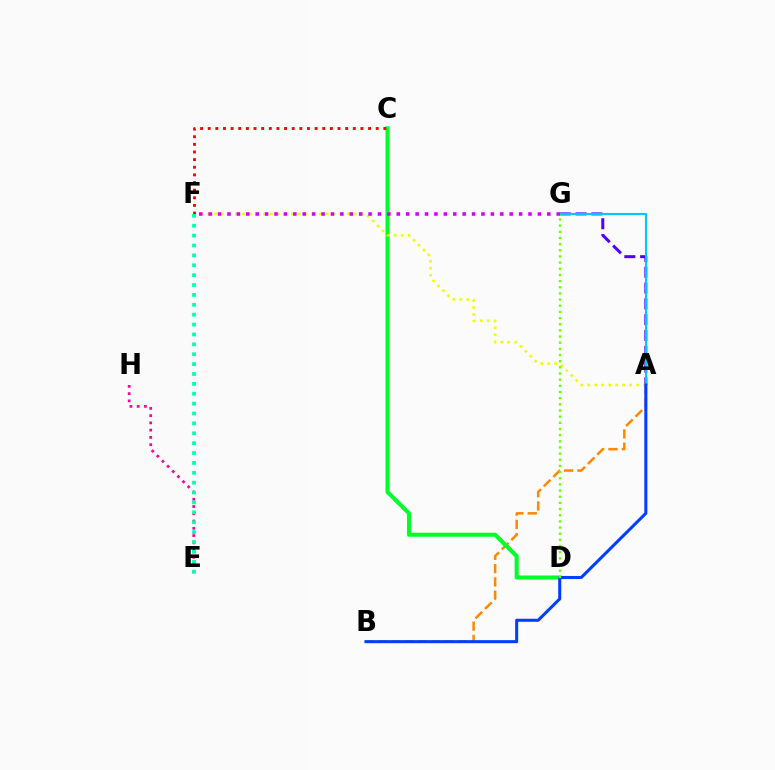{('A', 'B'): [{'color': '#ff8800', 'line_style': 'dashed', 'thickness': 1.81}, {'color': '#003fff', 'line_style': 'solid', 'thickness': 2.2}], ('A', 'G'): [{'color': '#4f00ff', 'line_style': 'dashed', 'thickness': 2.15}, {'color': '#00c7ff', 'line_style': 'solid', 'thickness': 1.51}], ('C', 'D'): [{'color': '#00ff27', 'line_style': 'solid', 'thickness': 2.92}], ('A', 'F'): [{'color': '#eeff00', 'line_style': 'dotted', 'thickness': 1.9}], ('D', 'G'): [{'color': '#66ff00', 'line_style': 'dotted', 'thickness': 1.67}], ('C', 'F'): [{'color': '#ff0000', 'line_style': 'dotted', 'thickness': 2.07}], ('F', 'G'): [{'color': '#d600ff', 'line_style': 'dotted', 'thickness': 2.56}], ('E', 'H'): [{'color': '#ff00a0', 'line_style': 'dotted', 'thickness': 1.97}], ('E', 'F'): [{'color': '#00ffaf', 'line_style': 'dotted', 'thickness': 2.69}]}